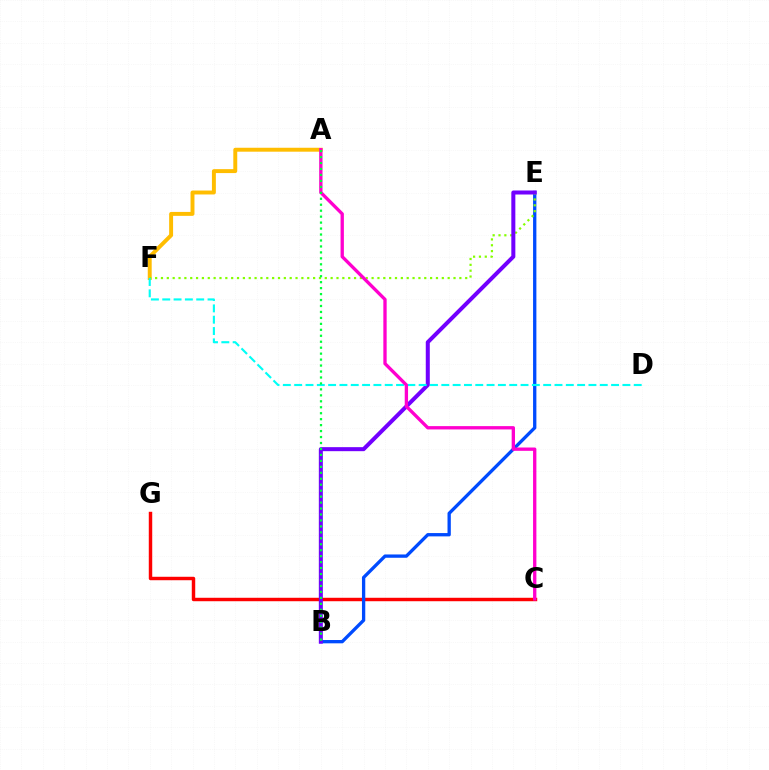{('C', 'G'): [{'color': '#ff0000', 'line_style': 'solid', 'thickness': 2.48}], ('A', 'F'): [{'color': '#ffbd00', 'line_style': 'solid', 'thickness': 2.83}], ('B', 'E'): [{'color': '#004bff', 'line_style': 'solid', 'thickness': 2.38}, {'color': '#7200ff', 'line_style': 'solid', 'thickness': 2.89}], ('E', 'F'): [{'color': '#84ff00', 'line_style': 'dotted', 'thickness': 1.59}], ('D', 'F'): [{'color': '#00fff6', 'line_style': 'dashed', 'thickness': 1.54}], ('A', 'C'): [{'color': '#ff00cf', 'line_style': 'solid', 'thickness': 2.39}], ('A', 'B'): [{'color': '#00ff39', 'line_style': 'dotted', 'thickness': 1.62}]}